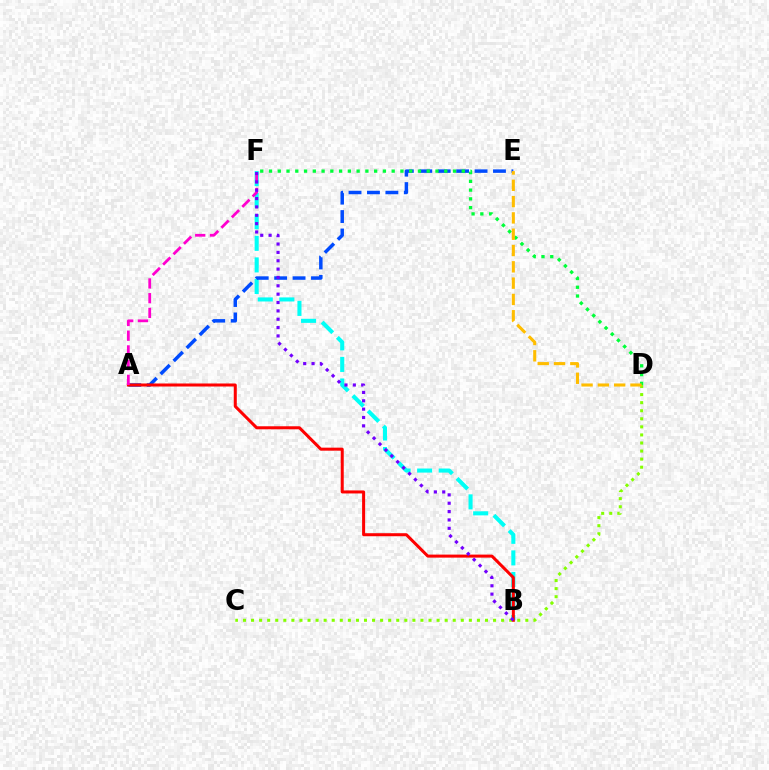{('B', 'F'): [{'color': '#00fff6', 'line_style': 'dashed', 'thickness': 2.93}, {'color': '#7200ff', 'line_style': 'dotted', 'thickness': 2.27}], ('A', 'E'): [{'color': '#004bff', 'line_style': 'dashed', 'thickness': 2.5}], ('A', 'B'): [{'color': '#ff0000', 'line_style': 'solid', 'thickness': 2.18}], ('D', 'F'): [{'color': '#00ff39', 'line_style': 'dotted', 'thickness': 2.38}], ('A', 'F'): [{'color': '#ff00cf', 'line_style': 'dashed', 'thickness': 2.0}], ('C', 'D'): [{'color': '#84ff00', 'line_style': 'dotted', 'thickness': 2.19}], ('D', 'E'): [{'color': '#ffbd00', 'line_style': 'dashed', 'thickness': 2.22}]}